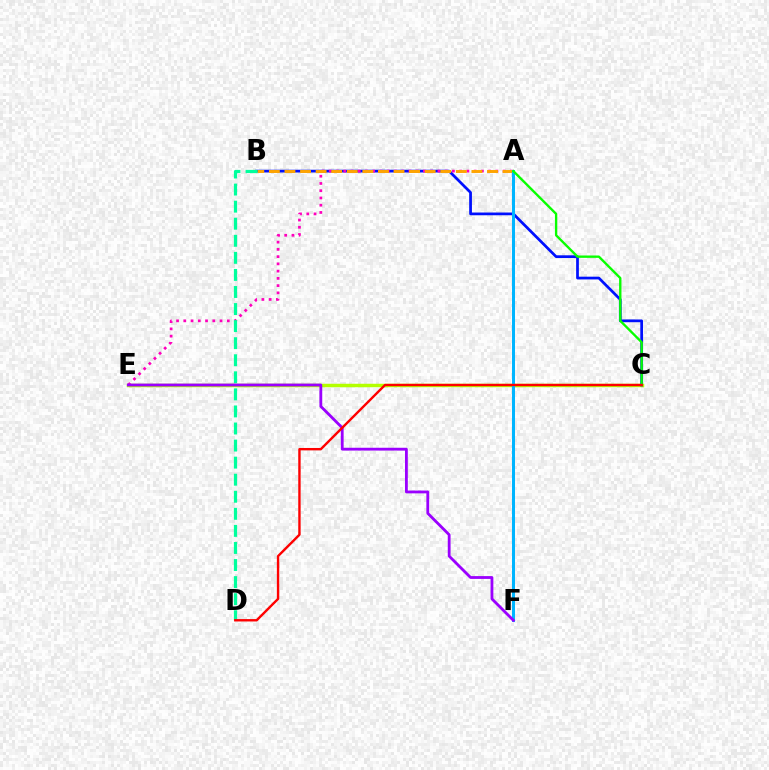{('C', 'E'): [{'color': '#b3ff00', 'line_style': 'solid', 'thickness': 2.5}], ('B', 'C'): [{'color': '#0010ff', 'line_style': 'solid', 'thickness': 1.97}], ('A', 'E'): [{'color': '#ff00bd', 'line_style': 'dotted', 'thickness': 1.97}], ('A', 'B'): [{'color': '#ffa500', 'line_style': 'dashed', 'thickness': 2.12}], ('A', 'F'): [{'color': '#00b5ff', 'line_style': 'solid', 'thickness': 2.17}], ('B', 'D'): [{'color': '#00ff9d', 'line_style': 'dashed', 'thickness': 2.32}], ('A', 'C'): [{'color': '#08ff00', 'line_style': 'solid', 'thickness': 1.7}], ('E', 'F'): [{'color': '#9b00ff', 'line_style': 'solid', 'thickness': 2.03}], ('C', 'D'): [{'color': '#ff0000', 'line_style': 'solid', 'thickness': 1.72}]}